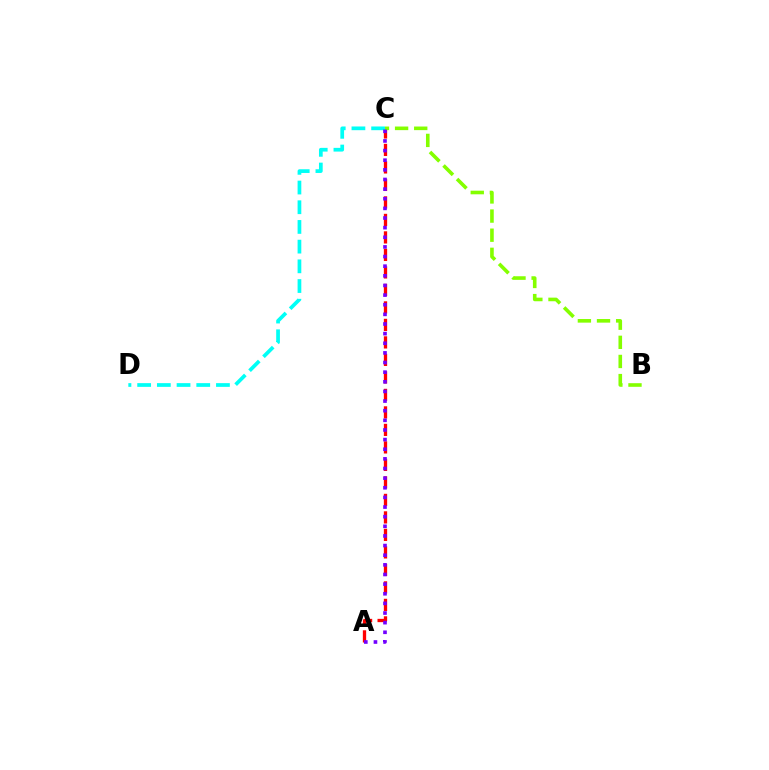{('A', 'C'): [{'color': '#ff0000', 'line_style': 'dashed', 'thickness': 2.38}, {'color': '#7200ff', 'line_style': 'dotted', 'thickness': 2.62}], ('C', 'D'): [{'color': '#00fff6', 'line_style': 'dashed', 'thickness': 2.68}], ('B', 'C'): [{'color': '#84ff00', 'line_style': 'dashed', 'thickness': 2.6}]}